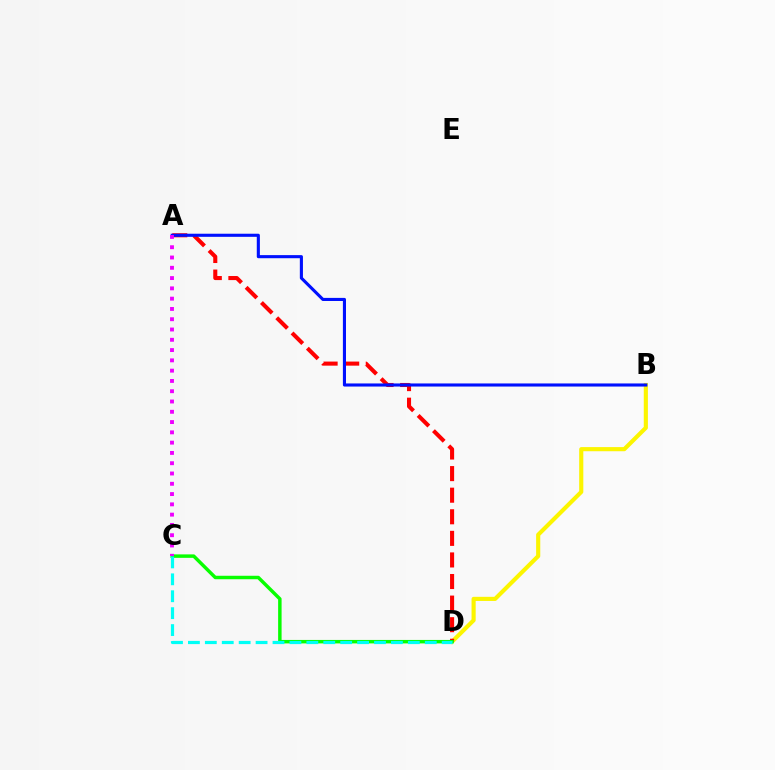{('B', 'D'): [{'color': '#fcf500', 'line_style': 'solid', 'thickness': 2.98}], ('A', 'D'): [{'color': '#ff0000', 'line_style': 'dashed', 'thickness': 2.93}], ('A', 'B'): [{'color': '#0010ff', 'line_style': 'solid', 'thickness': 2.23}], ('C', 'D'): [{'color': '#08ff00', 'line_style': 'solid', 'thickness': 2.49}, {'color': '#00fff6', 'line_style': 'dashed', 'thickness': 2.3}], ('A', 'C'): [{'color': '#ee00ff', 'line_style': 'dotted', 'thickness': 2.79}]}